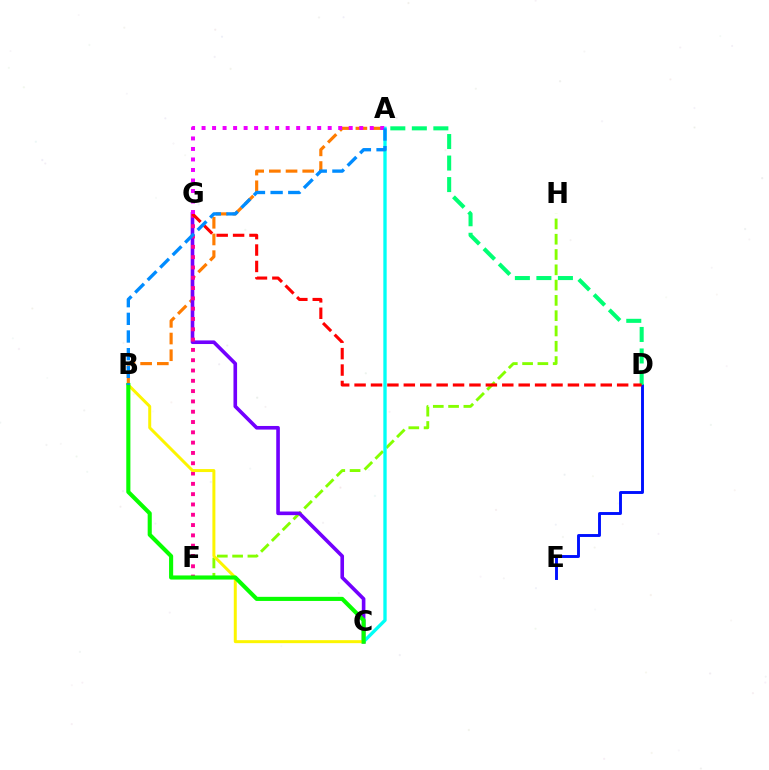{('A', 'B'): [{'color': '#ff7c00', 'line_style': 'dashed', 'thickness': 2.27}, {'color': '#008cff', 'line_style': 'dashed', 'thickness': 2.4}], ('F', 'H'): [{'color': '#84ff00', 'line_style': 'dashed', 'thickness': 2.08}], ('D', 'E'): [{'color': '#0010ff', 'line_style': 'solid', 'thickness': 2.09}], ('A', 'D'): [{'color': '#00ff74', 'line_style': 'dashed', 'thickness': 2.92}], ('C', 'G'): [{'color': '#7200ff', 'line_style': 'solid', 'thickness': 2.6}], ('F', 'G'): [{'color': '#ff0094', 'line_style': 'dotted', 'thickness': 2.8}], ('A', 'C'): [{'color': '#00fff6', 'line_style': 'solid', 'thickness': 2.4}], ('D', 'G'): [{'color': '#ff0000', 'line_style': 'dashed', 'thickness': 2.23}], ('B', 'C'): [{'color': '#fcf500', 'line_style': 'solid', 'thickness': 2.15}, {'color': '#08ff00', 'line_style': 'solid', 'thickness': 2.96}], ('A', 'G'): [{'color': '#ee00ff', 'line_style': 'dotted', 'thickness': 2.86}]}